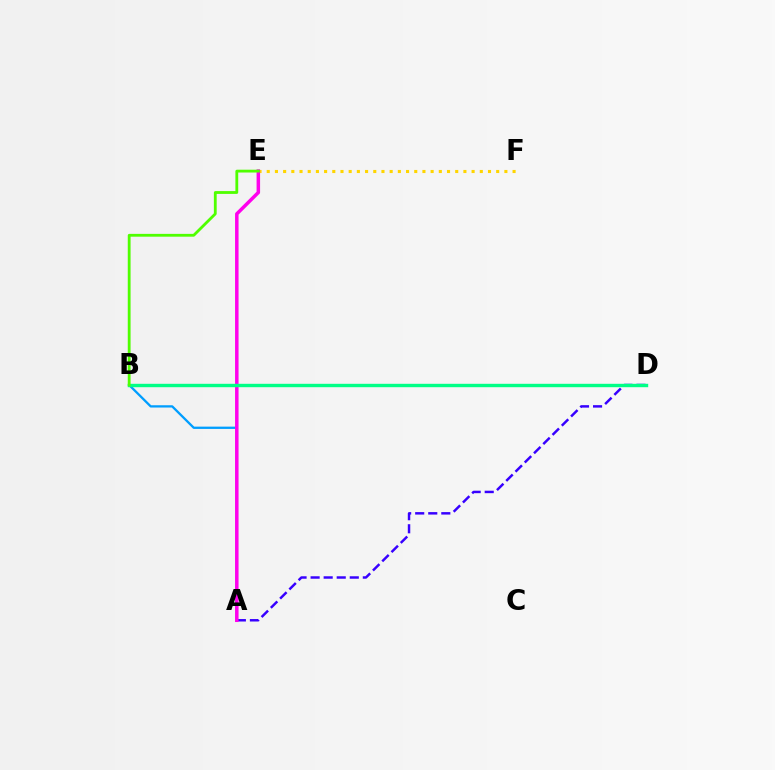{('A', 'B'): [{'color': '#009eff', 'line_style': 'solid', 'thickness': 1.65}], ('B', 'D'): [{'color': '#ff0000', 'line_style': 'dashed', 'thickness': 2.09}, {'color': '#00ff86', 'line_style': 'solid', 'thickness': 2.45}], ('E', 'F'): [{'color': '#ffd500', 'line_style': 'dotted', 'thickness': 2.23}], ('A', 'D'): [{'color': '#3700ff', 'line_style': 'dashed', 'thickness': 1.77}], ('A', 'E'): [{'color': '#ff00ed', 'line_style': 'solid', 'thickness': 2.51}], ('B', 'E'): [{'color': '#4fff00', 'line_style': 'solid', 'thickness': 2.02}]}